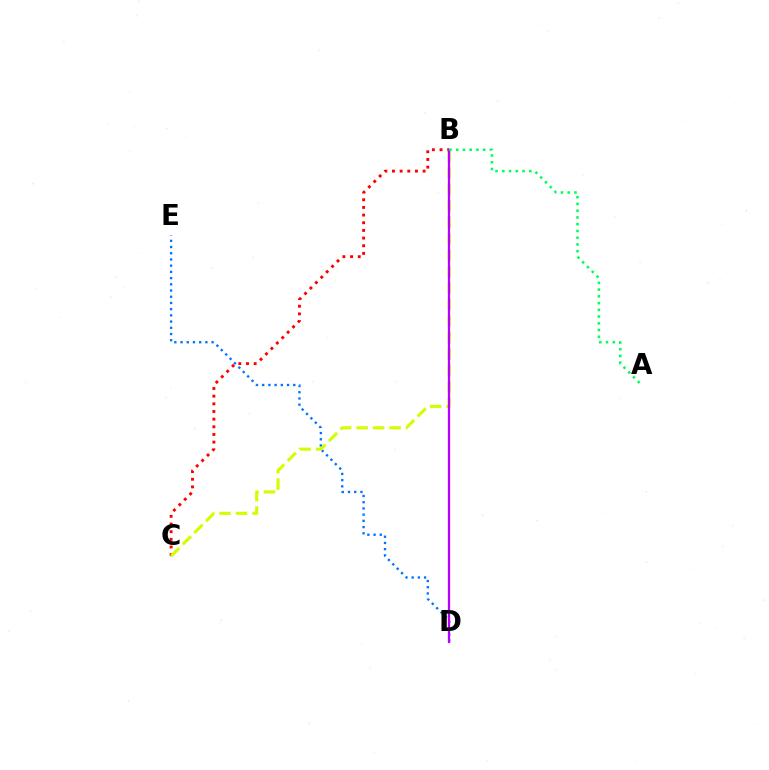{('D', 'E'): [{'color': '#0074ff', 'line_style': 'dotted', 'thickness': 1.69}], ('B', 'C'): [{'color': '#ff0000', 'line_style': 'dotted', 'thickness': 2.08}, {'color': '#d1ff00', 'line_style': 'dashed', 'thickness': 2.24}], ('B', 'D'): [{'color': '#b900ff', 'line_style': 'solid', 'thickness': 1.65}], ('A', 'B'): [{'color': '#00ff5c', 'line_style': 'dotted', 'thickness': 1.83}]}